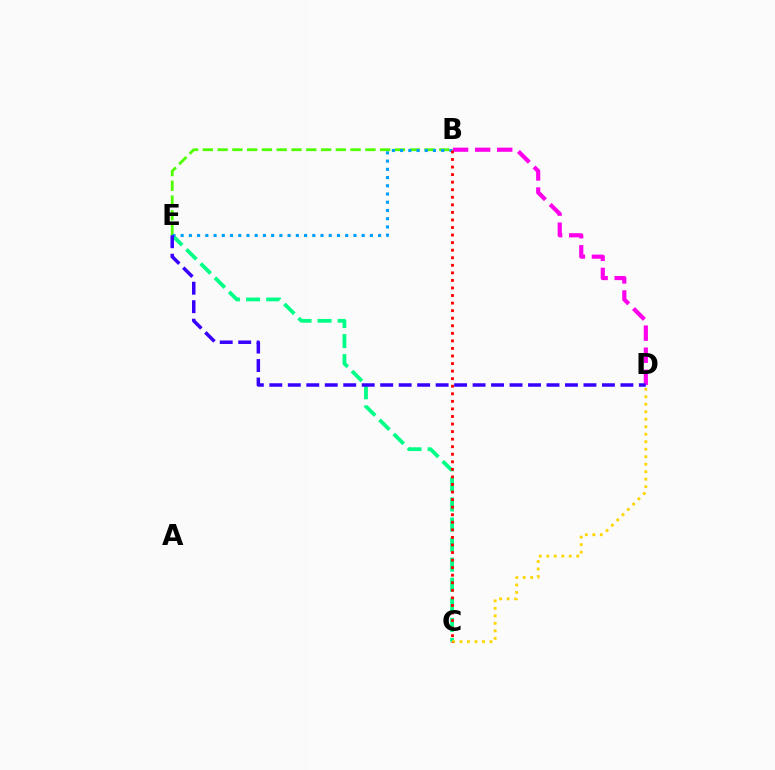{('B', 'E'): [{'color': '#4fff00', 'line_style': 'dashed', 'thickness': 2.01}, {'color': '#009eff', 'line_style': 'dotted', 'thickness': 2.24}], ('C', 'E'): [{'color': '#00ff86', 'line_style': 'dashed', 'thickness': 2.73}], ('C', 'D'): [{'color': '#ffd500', 'line_style': 'dotted', 'thickness': 2.04}], ('B', 'D'): [{'color': '#ff00ed', 'line_style': 'dashed', 'thickness': 3.0}], ('B', 'C'): [{'color': '#ff0000', 'line_style': 'dotted', 'thickness': 2.05}], ('D', 'E'): [{'color': '#3700ff', 'line_style': 'dashed', 'thickness': 2.51}]}